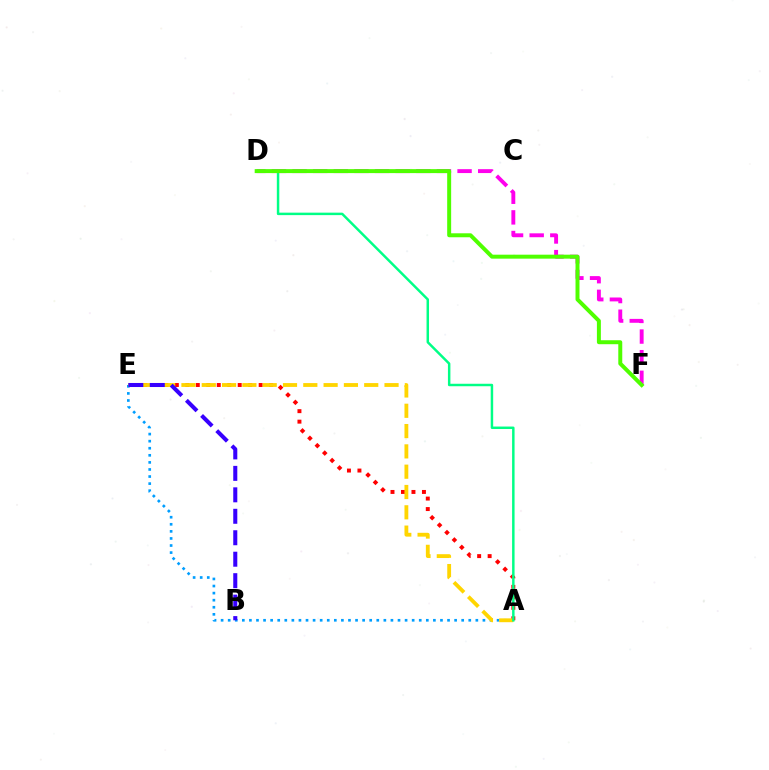{('A', 'E'): [{'color': '#ff0000', 'line_style': 'dotted', 'thickness': 2.85}, {'color': '#009eff', 'line_style': 'dotted', 'thickness': 1.92}, {'color': '#ffd500', 'line_style': 'dashed', 'thickness': 2.76}], ('D', 'F'): [{'color': '#ff00ed', 'line_style': 'dashed', 'thickness': 2.8}, {'color': '#4fff00', 'line_style': 'solid', 'thickness': 2.86}], ('A', 'D'): [{'color': '#00ff86', 'line_style': 'solid', 'thickness': 1.78}], ('B', 'E'): [{'color': '#3700ff', 'line_style': 'dashed', 'thickness': 2.92}]}